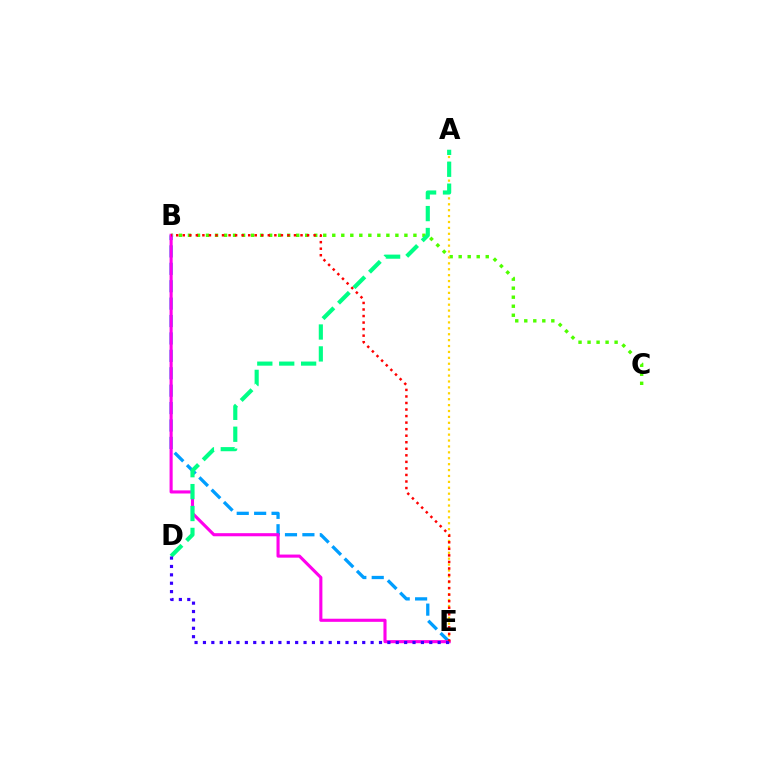{('B', 'C'): [{'color': '#4fff00', 'line_style': 'dotted', 'thickness': 2.45}], ('B', 'E'): [{'color': '#009eff', 'line_style': 'dashed', 'thickness': 2.37}, {'color': '#ff00ed', 'line_style': 'solid', 'thickness': 2.24}, {'color': '#ff0000', 'line_style': 'dotted', 'thickness': 1.78}], ('A', 'E'): [{'color': '#ffd500', 'line_style': 'dotted', 'thickness': 1.6}], ('A', 'D'): [{'color': '#00ff86', 'line_style': 'dashed', 'thickness': 2.98}], ('D', 'E'): [{'color': '#3700ff', 'line_style': 'dotted', 'thickness': 2.28}]}